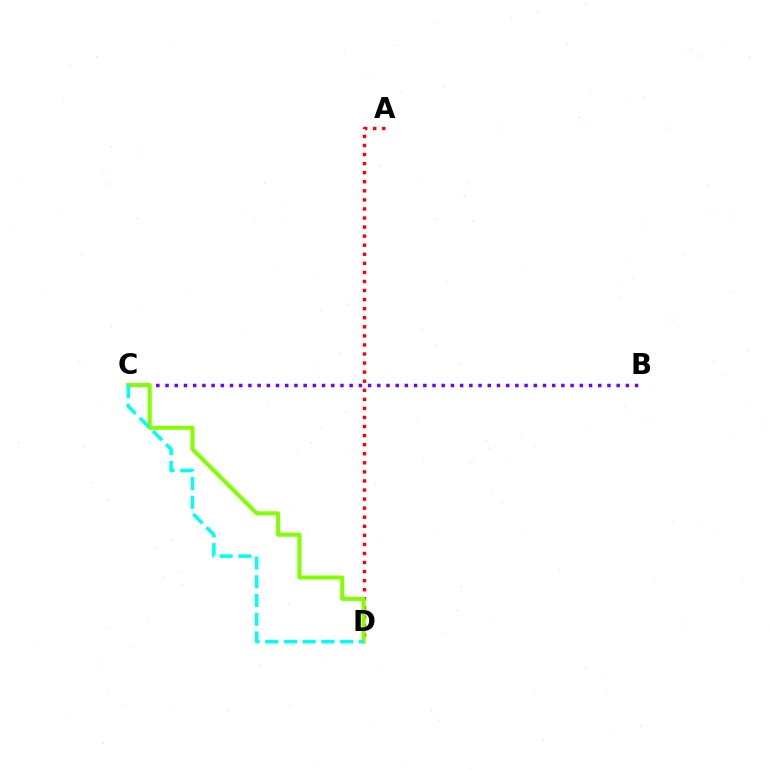{('B', 'C'): [{'color': '#7200ff', 'line_style': 'dotted', 'thickness': 2.5}], ('A', 'D'): [{'color': '#ff0000', 'line_style': 'dotted', 'thickness': 2.46}], ('C', 'D'): [{'color': '#84ff00', 'line_style': 'solid', 'thickness': 2.92}, {'color': '#00fff6', 'line_style': 'dashed', 'thickness': 2.54}]}